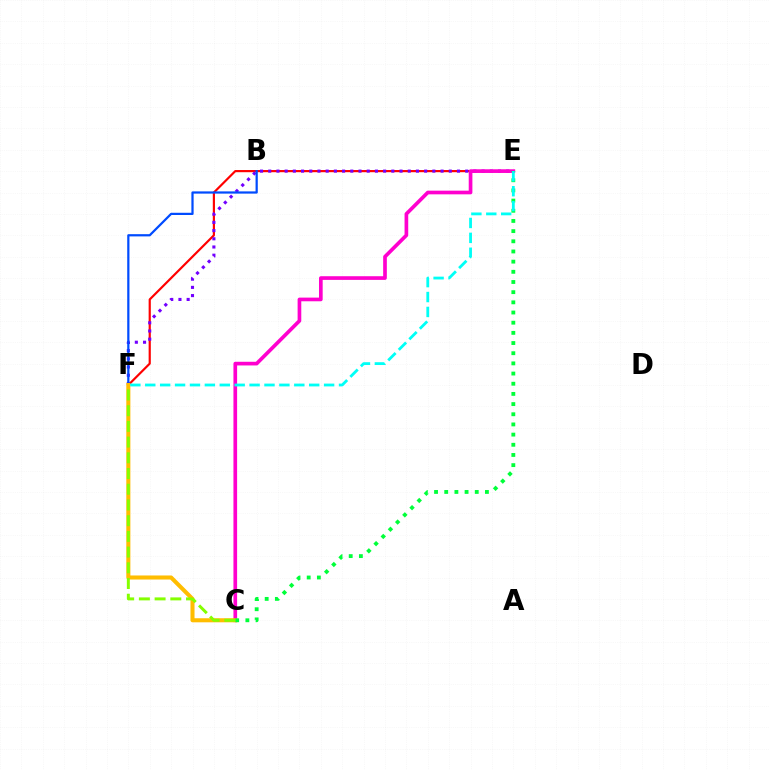{('E', 'F'): [{'color': '#ff0000', 'line_style': 'solid', 'thickness': 1.57}, {'color': '#7200ff', 'line_style': 'dotted', 'thickness': 2.23}, {'color': '#00fff6', 'line_style': 'dashed', 'thickness': 2.02}], ('C', 'E'): [{'color': '#ff00cf', 'line_style': 'solid', 'thickness': 2.64}, {'color': '#00ff39', 'line_style': 'dotted', 'thickness': 2.76}], ('B', 'F'): [{'color': '#004bff', 'line_style': 'solid', 'thickness': 1.6}], ('C', 'F'): [{'color': '#ffbd00', 'line_style': 'solid', 'thickness': 2.92}, {'color': '#84ff00', 'line_style': 'dashed', 'thickness': 2.13}]}